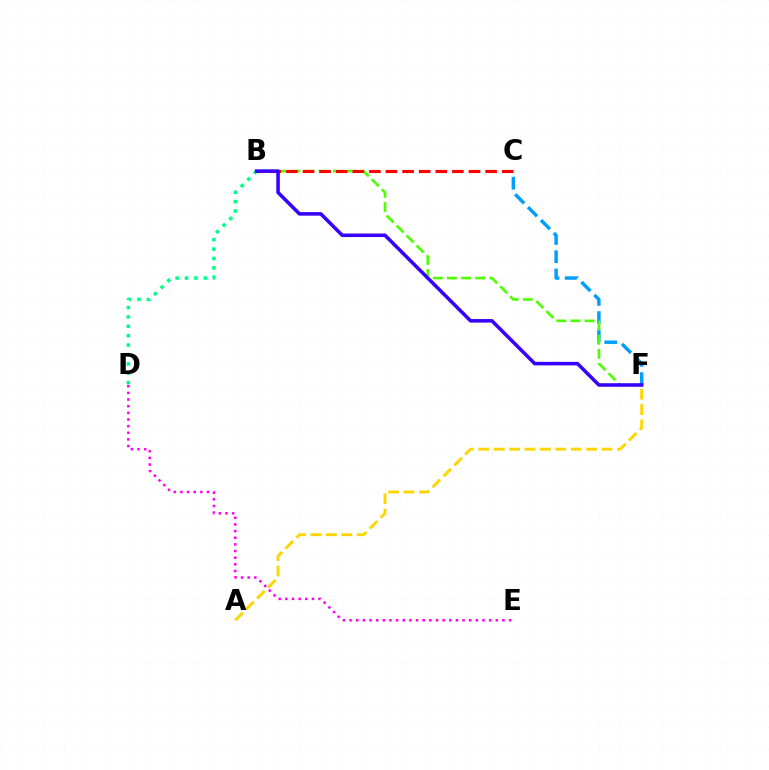{('C', 'F'): [{'color': '#009eff', 'line_style': 'dashed', 'thickness': 2.48}], ('A', 'F'): [{'color': '#ffd500', 'line_style': 'dashed', 'thickness': 2.09}], ('D', 'E'): [{'color': '#ff00ed', 'line_style': 'dotted', 'thickness': 1.81}], ('B', 'D'): [{'color': '#00ff86', 'line_style': 'dotted', 'thickness': 2.55}], ('B', 'F'): [{'color': '#4fff00', 'line_style': 'dashed', 'thickness': 1.92}, {'color': '#3700ff', 'line_style': 'solid', 'thickness': 2.56}], ('B', 'C'): [{'color': '#ff0000', 'line_style': 'dashed', 'thickness': 2.26}]}